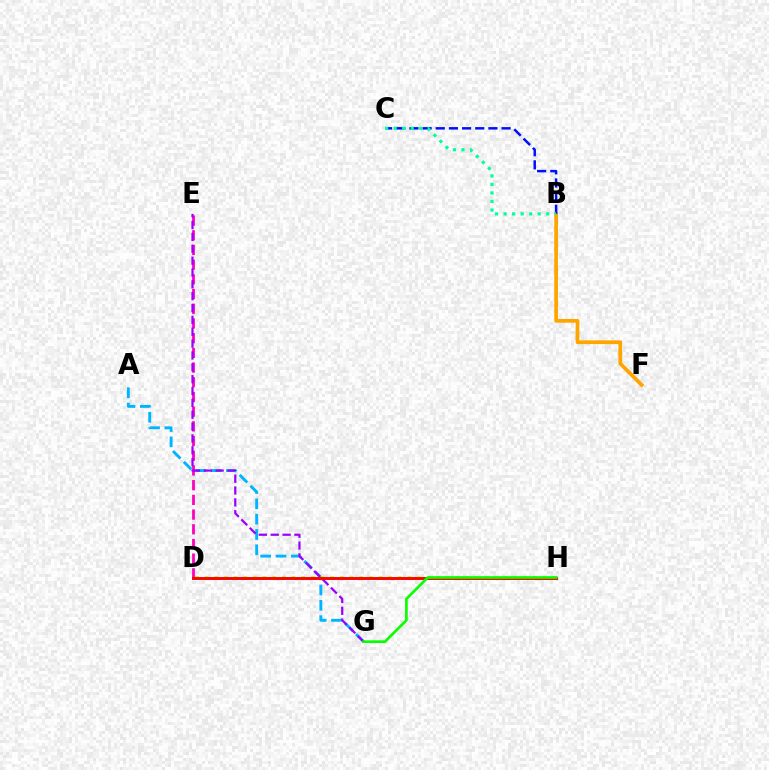{('D', 'E'): [{'color': '#ff00bd', 'line_style': 'dashed', 'thickness': 2.0}], ('A', 'G'): [{'color': '#00b5ff', 'line_style': 'dashed', 'thickness': 2.08}], ('D', 'H'): [{'color': '#b3ff00', 'line_style': 'dotted', 'thickness': 2.62}, {'color': '#ff0000', 'line_style': 'solid', 'thickness': 2.11}], ('B', 'F'): [{'color': '#ffa500', 'line_style': 'solid', 'thickness': 2.69}], ('E', 'G'): [{'color': '#9b00ff', 'line_style': 'dashed', 'thickness': 1.61}], ('G', 'H'): [{'color': '#08ff00', 'line_style': 'solid', 'thickness': 1.92}], ('B', 'C'): [{'color': '#0010ff', 'line_style': 'dashed', 'thickness': 1.79}, {'color': '#00ff9d', 'line_style': 'dotted', 'thickness': 2.32}]}